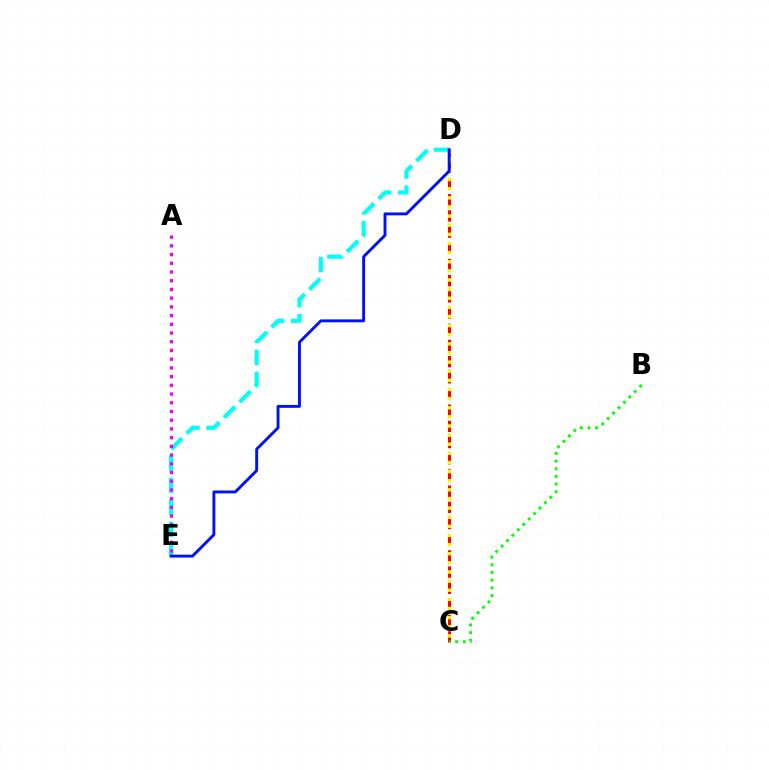{('D', 'E'): [{'color': '#00fff6', 'line_style': 'dashed', 'thickness': 2.99}, {'color': '#0010ff', 'line_style': 'solid', 'thickness': 2.08}], ('C', 'D'): [{'color': '#ff0000', 'line_style': 'dashed', 'thickness': 2.2}, {'color': '#fcf500', 'line_style': 'dotted', 'thickness': 2.48}], ('A', 'E'): [{'color': '#ee00ff', 'line_style': 'dotted', 'thickness': 2.37}], ('B', 'C'): [{'color': '#08ff00', 'line_style': 'dotted', 'thickness': 2.08}]}